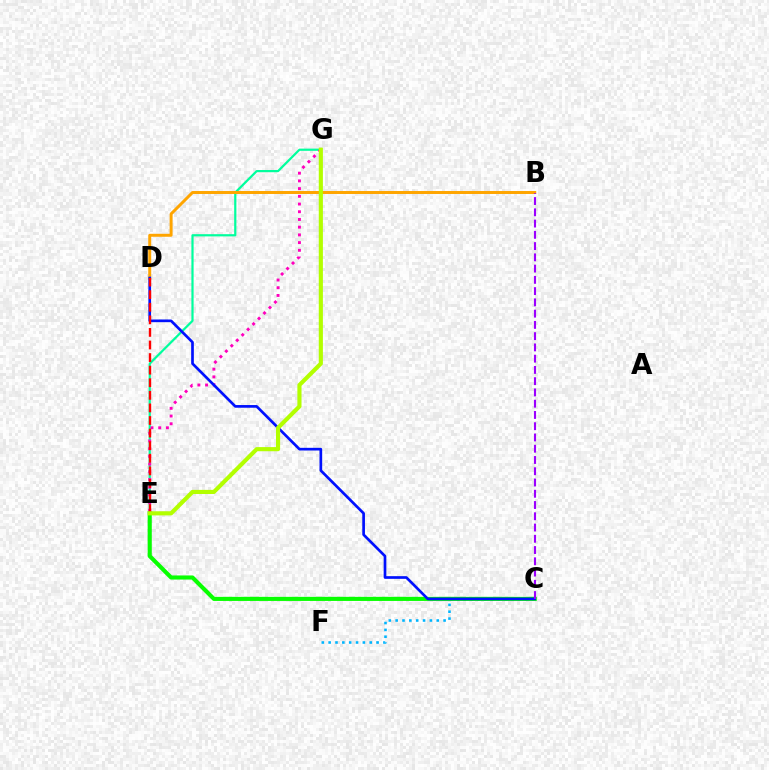{('E', 'G'): [{'color': '#00ff9d', 'line_style': 'solid', 'thickness': 1.59}, {'color': '#ff00bd', 'line_style': 'dotted', 'thickness': 2.1}, {'color': '#b3ff00', 'line_style': 'solid', 'thickness': 2.97}], ('C', 'F'): [{'color': '#00b5ff', 'line_style': 'dotted', 'thickness': 1.86}], ('C', 'E'): [{'color': '#08ff00', 'line_style': 'solid', 'thickness': 2.95}], ('B', 'D'): [{'color': '#ffa500', 'line_style': 'solid', 'thickness': 2.14}], ('C', 'D'): [{'color': '#0010ff', 'line_style': 'solid', 'thickness': 1.93}], ('D', 'E'): [{'color': '#ff0000', 'line_style': 'dashed', 'thickness': 1.71}], ('B', 'C'): [{'color': '#9b00ff', 'line_style': 'dashed', 'thickness': 1.53}]}